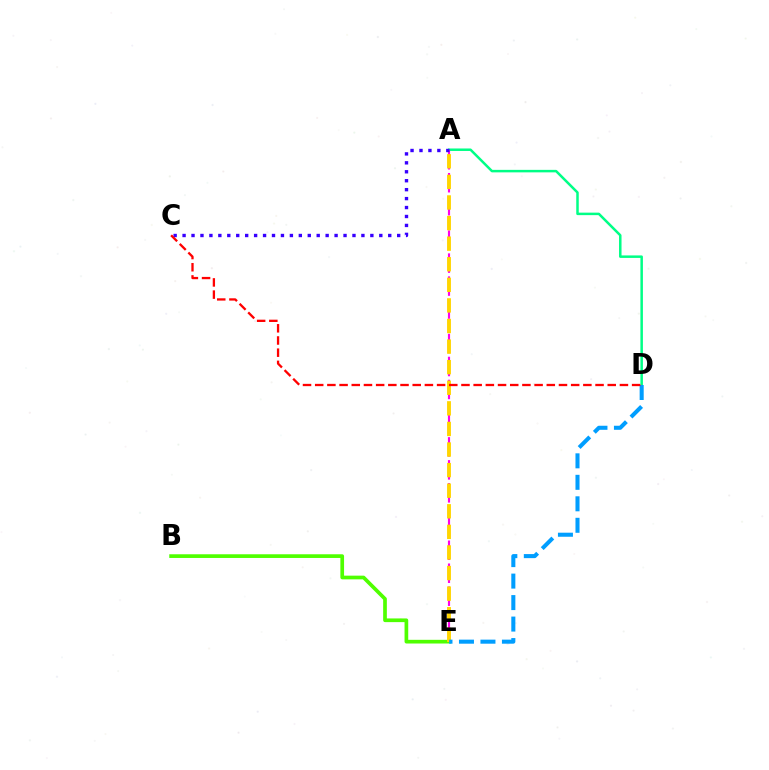{('A', 'D'): [{'color': '#00ff86', 'line_style': 'solid', 'thickness': 1.8}], ('A', 'E'): [{'color': '#ff00ed', 'line_style': 'dashed', 'thickness': 1.56}, {'color': '#ffd500', 'line_style': 'dashed', 'thickness': 2.8}], ('B', 'E'): [{'color': '#4fff00', 'line_style': 'solid', 'thickness': 2.66}], ('A', 'C'): [{'color': '#3700ff', 'line_style': 'dotted', 'thickness': 2.43}], ('D', 'E'): [{'color': '#009eff', 'line_style': 'dashed', 'thickness': 2.92}], ('C', 'D'): [{'color': '#ff0000', 'line_style': 'dashed', 'thickness': 1.66}]}